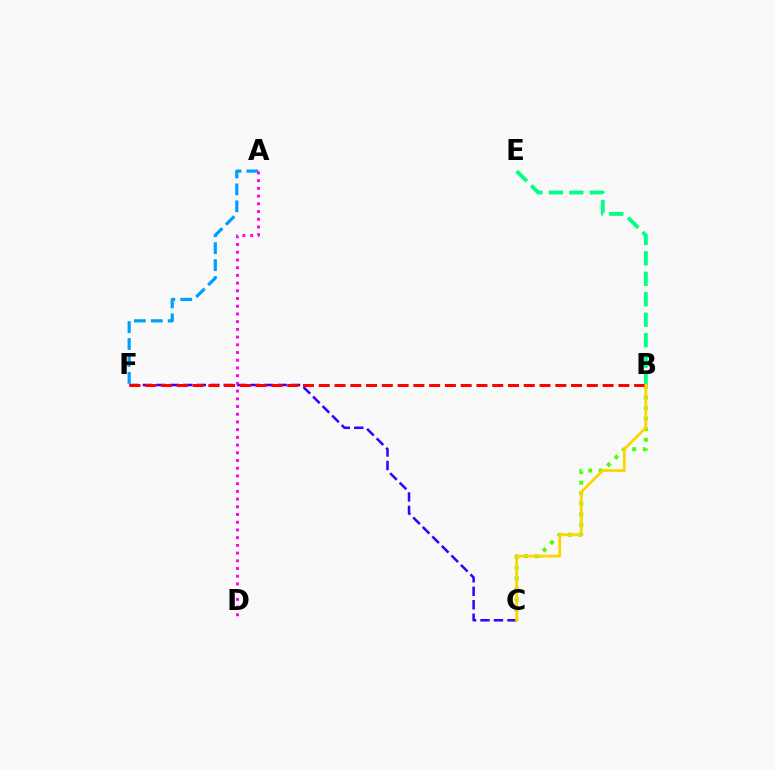{('B', 'C'): [{'color': '#4fff00', 'line_style': 'dotted', 'thickness': 2.87}, {'color': '#ffd500', 'line_style': 'solid', 'thickness': 2.02}], ('B', 'E'): [{'color': '#00ff86', 'line_style': 'dashed', 'thickness': 2.78}], ('C', 'F'): [{'color': '#3700ff', 'line_style': 'dashed', 'thickness': 1.83}], ('A', 'F'): [{'color': '#009eff', 'line_style': 'dashed', 'thickness': 2.3}], ('B', 'F'): [{'color': '#ff0000', 'line_style': 'dashed', 'thickness': 2.14}], ('A', 'D'): [{'color': '#ff00ed', 'line_style': 'dotted', 'thickness': 2.1}]}